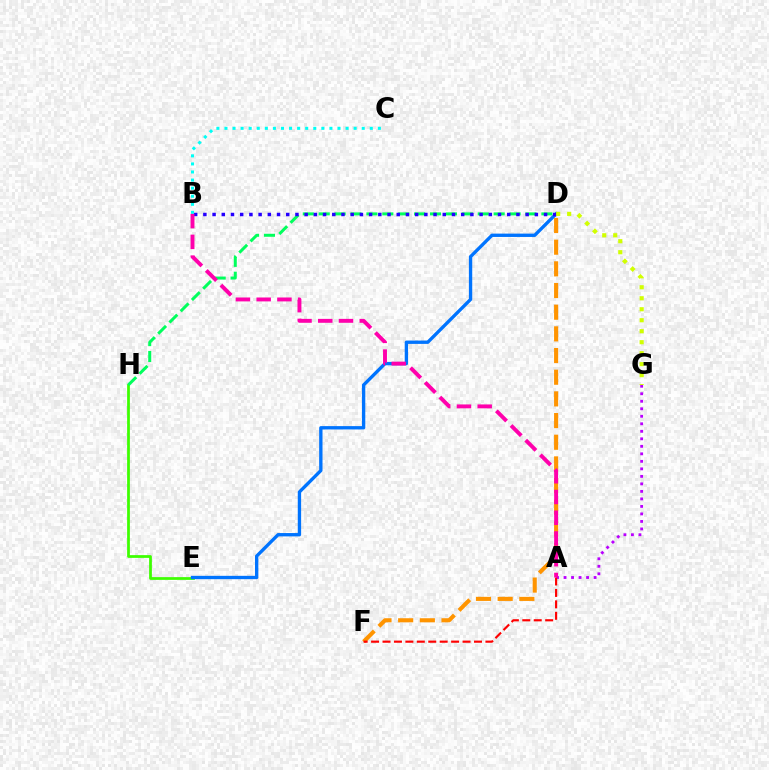{('E', 'H'): [{'color': '#3dff00', 'line_style': 'solid', 'thickness': 1.98}], ('D', 'H'): [{'color': '#00ff5c', 'line_style': 'dashed', 'thickness': 2.16}], ('D', 'E'): [{'color': '#0074ff', 'line_style': 'solid', 'thickness': 2.4}], ('D', 'F'): [{'color': '#ff9400', 'line_style': 'dashed', 'thickness': 2.94}], ('A', 'G'): [{'color': '#b900ff', 'line_style': 'dotted', 'thickness': 2.04}], ('B', 'D'): [{'color': '#2500ff', 'line_style': 'dotted', 'thickness': 2.5}], ('A', 'F'): [{'color': '#ff0000', 'line_style': 'dashed', 'thickness': 1.55}], ('D', 'G'): [{'color': '#d1ff00', 'line_style': 'dotted', 'thickness': 2.98}], ('B', 'C'): [{'color': '#00fff6', 'line_style': 'dotted', 'thickness': 2.19}], ('A', 'B'): [{'color': '#ff00ac', 'line_style': 'dashed', 'thickness': 2.82}]}